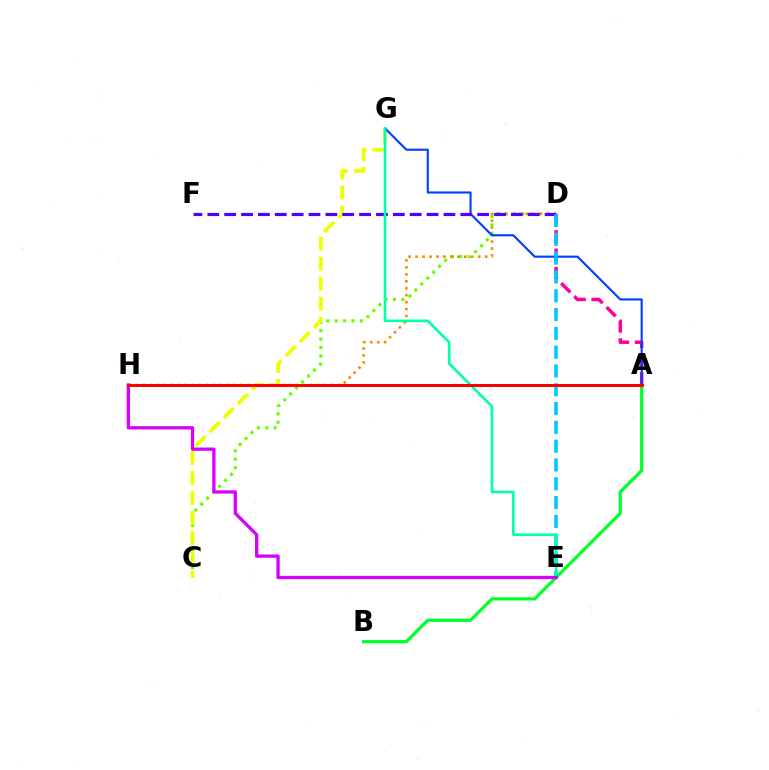{('A', 'B'): [{'color': '#00ff27', 'line_style': 'solid', 'thickness': 2.3}], ('C', 'D'): [{'color': '#66ff00', 'line_style': 'dotted', 'thickness': 2.28}], ('D', 'H'): [{'color': '#ff8800', 'line_style': 'dotted', 'thickness': 1.89}], ('A', 'D'): [{'color': '#ff00a0', 'line_style': 'dashed', 'thickness': 2.5}], ('C', 'G'): [{'color': '#eeff00', 'line_style': 'dashed', 'thickness': 2.72}], ('A', 'G'): [{'color': '#003fff', 'line_style': 'solid', 'thickness': 1.53}], ('D', 'F'): [{'color': '#4f00ff', 'line_style': 'dashed', 'thickness': 2.29}], ('D', 'E'): [{'color': '#00c7ff', 'line_style': 'dashed', 'thickness': 2.55}], ('E', 'G'): [{'color': '#00ffaf', 'line_style': 'solid', 'thickness': 1.9}], ('E', 'H'): [{'color': '#d600ff', 'line_style': 'solid', 'thickness': 2.36}], ('A', 'H'): [{'color': '#ff0000', 'line_style': 'solid', 'thickness': 2.14}]}